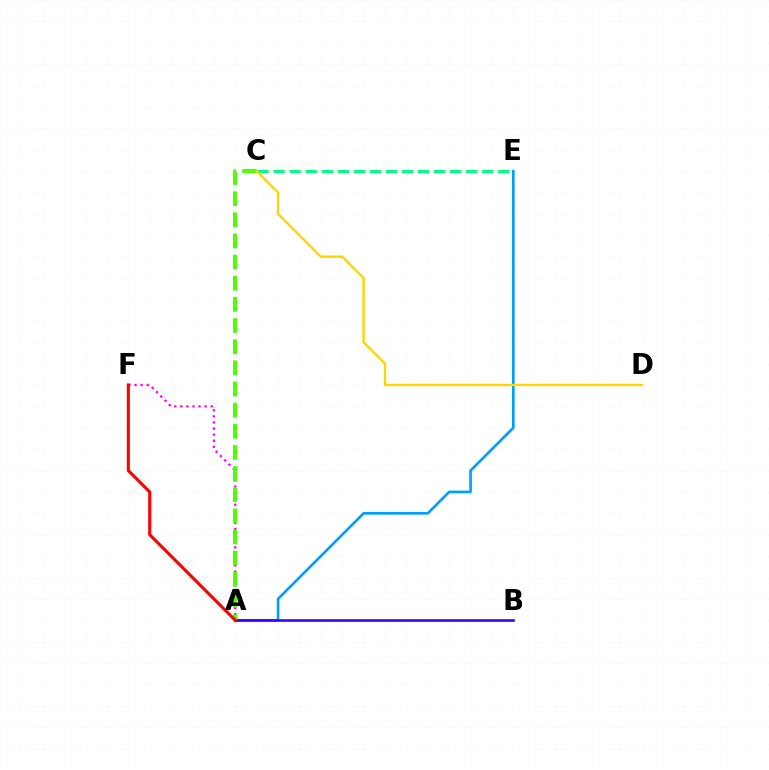{('A', 'E'): [{'color': '#009eff', 'line_style': 'solid', 'thickness': 1.92}], ('C', 'E'): [{'color': '#00ff86', 'line_style': 'dashed', 'thickness': 2.18}], ('A', 'F'): [{'color': '#ff00ed', 'line_style': 'dotted', 'thickness': 1.65}, {'color': '#ff0000', 'line_style': 'solid', 'thickness': 2.23}], ('A', 'B'): [{'color': '#3700ff', 'line_style': 'solid', 'thickness': 1.88}], ('A', 'C'): [{'color': '#4fff00', 'line_style': 'dashed', 'thickness': 2.87}], ('C', 'D'): [{'color': '#ffd500', 'line_style': 'solid', 'thickness': 1.71}]}